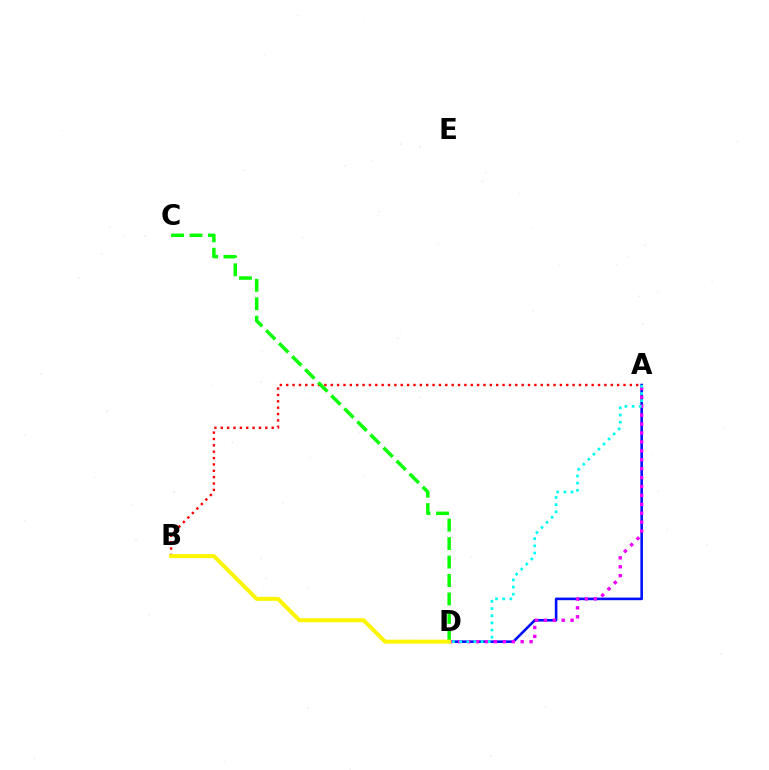{('A', 'B'): [{'color': '#ff0000', 'line_style': 'dotted', 'thickness': 1.73}], ('A', 'D'): [{'color': '#0010ff', 'line_style': 'solid', 'thickness': 1.87}, {'color': '#ee00ff', 'line_style': 'dotted', 'thickness': 2.42}, {'color': '#00fff6', 'line_style': 'dotted', 'thickness': 1.94}], ('C', 'D'): [{'color': '#08ff00', 'line_style': 'dashed', 'thickness': 2.51}], ('B', 'D'): [{'color': '#fcf500', 'line_style': 'solid', 'thickness': 2.88}]}